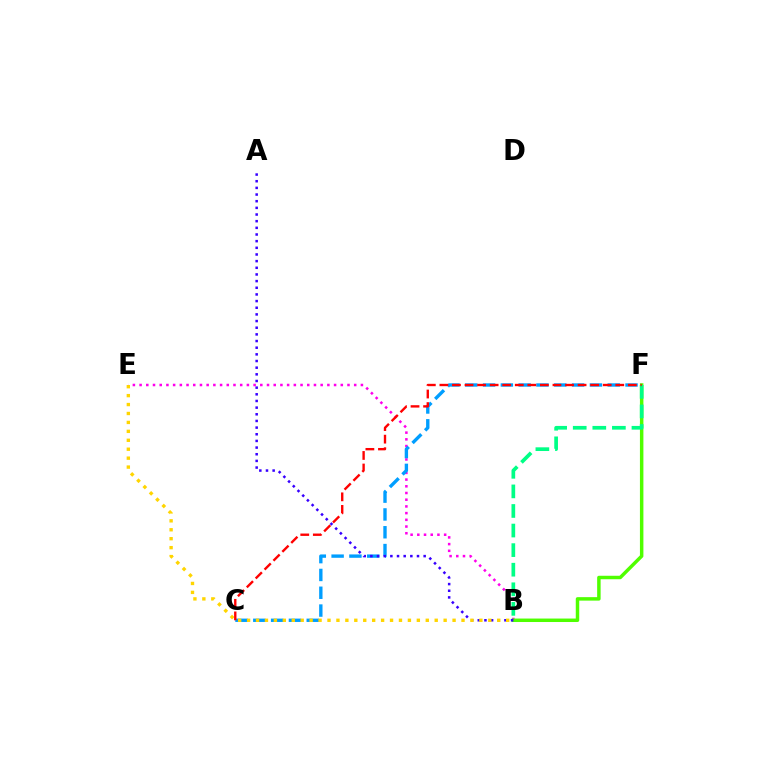{('B', 'E'): [{'color': '#ff00ed', 'line_style': 'dotted', 'thickness': 1.82}, {'color': '#ffd500', 'line_style': 'dotted', 'thickness': 2.43}], ('C', 'F'): [{'color': '#009eff', 'line_style': 'dashed', 'thickness': 2.42}, {'color': '#ff0000', 'line_style': 'dashed', 'thickness': 1.71}], ('B', 'F'): [{'color': '#4fff00', 'line_style': 'solid', 'thickness': 2.5}, {'color': '#00ff86', 'line_style': 'dashed', 'thickness': 2.66}], ('A', 'B'): [{'color': '#3700ff', 'line_style': 'dotted', 'thickness': 1.81}]}